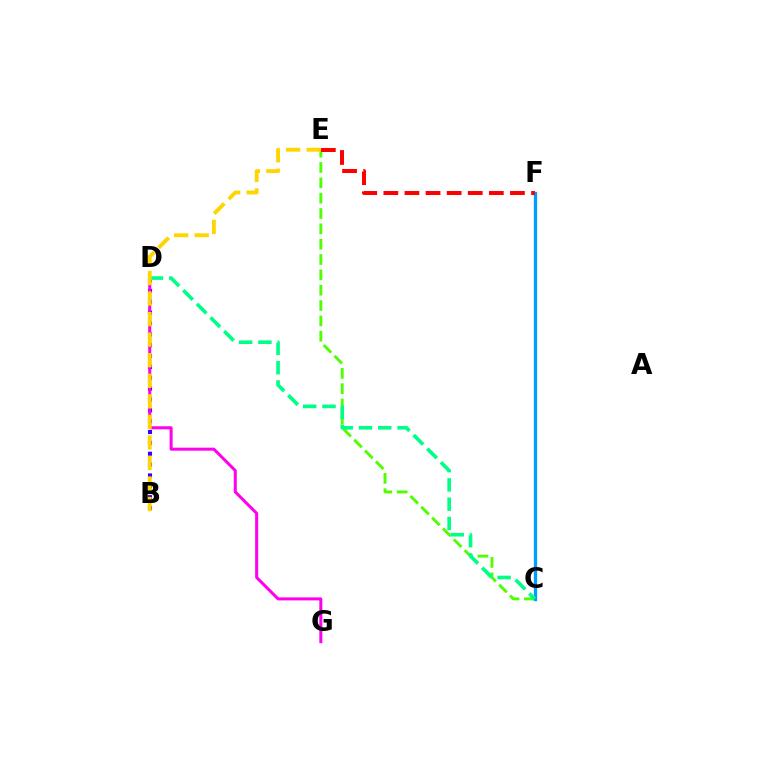{('C', 'E'): [{'color': '#4fff00', 'line_style': 'dashed', 'thickness': 2.08}], ('B', 'D'): [{'color': '#3700ff', 'line_style': 'dotted', 'thickness': 2.95}], ('C', 'F'): [{'color': '#009eff', 'line_style': 'solid', 'thickness': 2.39}], ('E', 'F'): [{'color': '#ff0000', 'line_style': 'dashed', 'thickness': 2.87}], ('D', 'G'): [{'color': '#ff00ed', 'line_style': 'solid', 'thickness': 2.18}], ('C', 'D'): [{'color': '#00ff86', 'line_style': 'dashed', 'thickness': 2.62}], ('B', 'E'): [{'color': '#ffd500', 'line_style': 'dashed', 'thickness': 2.79}]}